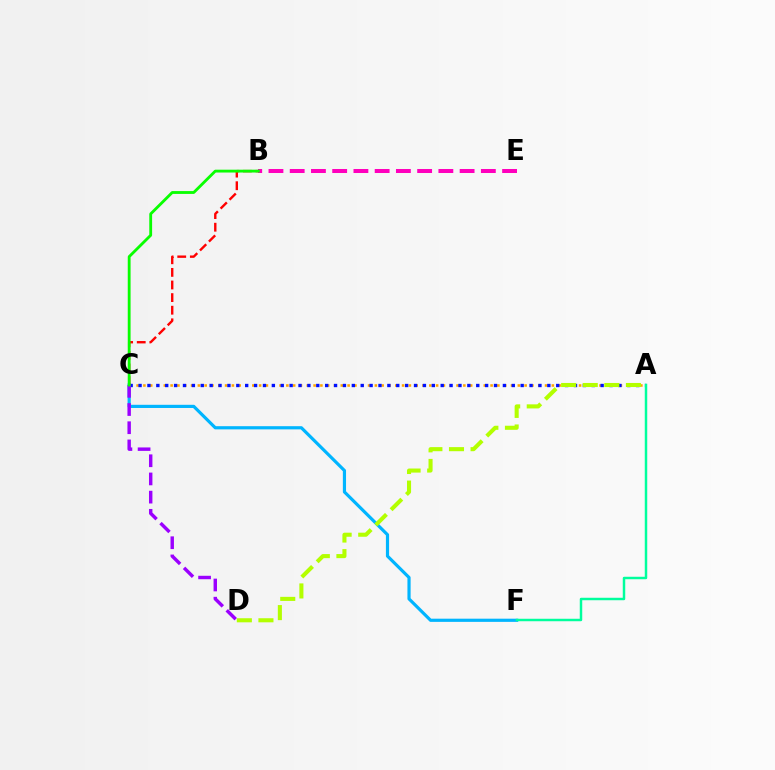{('A', 'C'): [{'color': '#ffa500', 'line_style': 'dotted', 'thickness': 1.85}, {'color': '#0010ff', 'line_style': 'dotted', 'thickness': 2.41}], ('B', 'E'): [{'color': '#ff00bd', 'line_style': 'dashed', 'thickness': 2.89}], ('C', 'F'): [{'color': '#00b5ff', 'line_style': 'solid', 'thickness': 2.29}], ('B', 'C'): [{'color': '#ff0000', 'line_style': 'dashed', 'thickness': 1.71}, {'color': '#08ff00', 'line_style': 'solid', 'thickness': 2.04}], ('A', 'F'): [{'color': '#00ff9d', 'line_style': 'solid', 'thickness': 1.78}], ('A', 'D'): [{'color': '#b3ff00', 'line_style': 'dashed', 'thickness': 2.93}], ('C', 'D'): [{'color': '#9b00ff', 'line_style': 'dashed', 'thickness': 2.47}]}